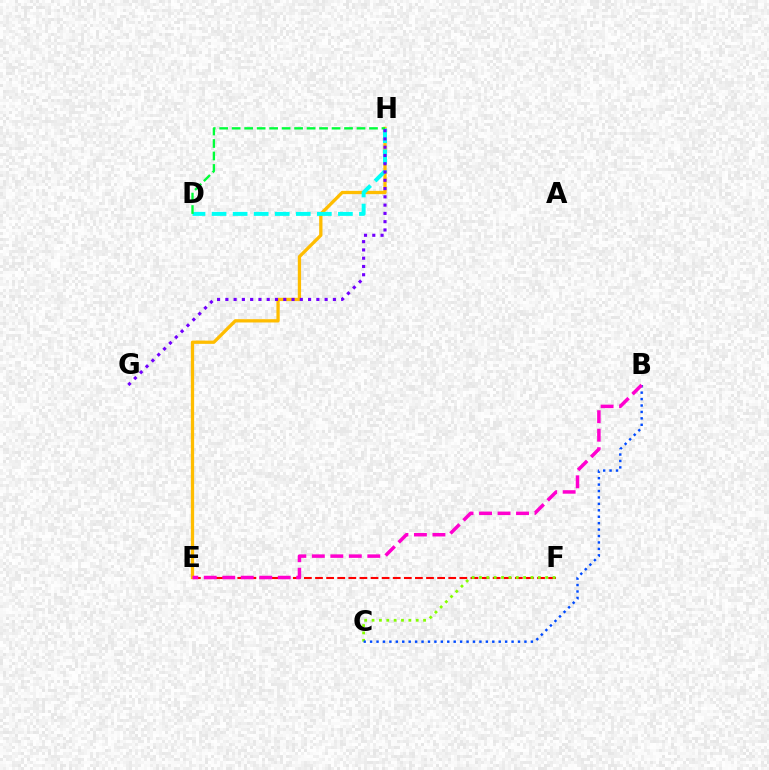{('E', 'H'): [{'color': '#ffbd00', 'line_style': 'solid', 'thickness': 2.36}], ('D', 'H'): [{'color': '#00fff6', 'line_style': 'dashed', 'thickness': 2.86}, {'color': '#00ff39', 'line_style': 'dashed', 'thickness': 1.7}], ('E', 'F'): [{'color': '#ff0000', 'line_style': 'dashed', 'thickness': 1.51}], ('C', 'F'): [{'color': '#84ff00', 'line_style': 'dotted', 'thickness': 2.0}], ('B', 'C'): [{'color': '#004bff', 'line_style': 'dotted', 'thickness': 1.75}], ('B', 'E'): [{'color': '#ff00cf', 'line_style': 'dashed', 'thickness': 2.51}], ('G', 'H'): [{'color': '#7200ff', 'line_style': 'dotted', 'thickness': 2.25}]}